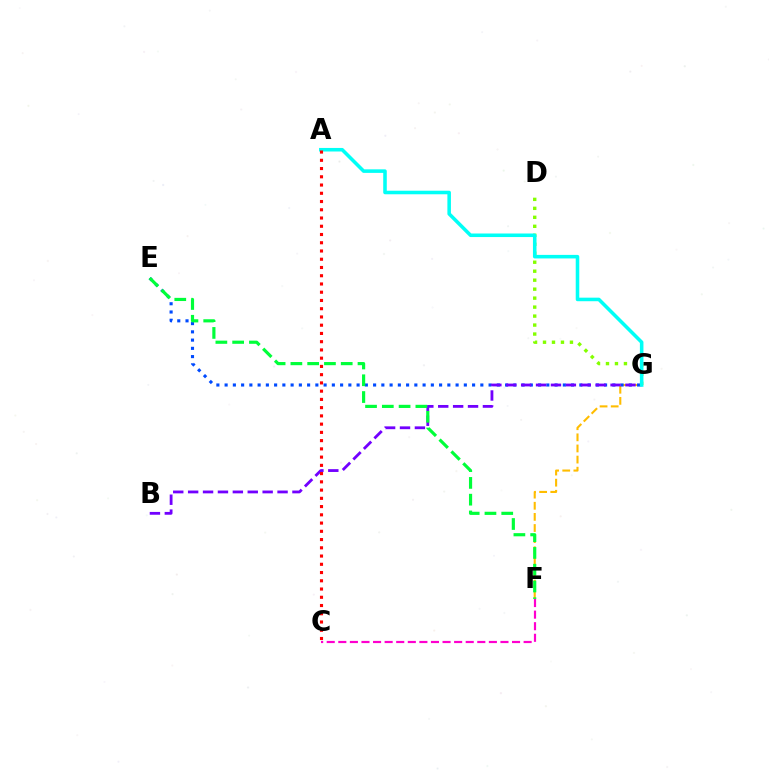{('F', 'G'): [{'color': '#ffbd00', 'line_style': 'dashed', 'thickness': 1.51}], ('E', 'G'): [{'color': '#004bff', 'line_style': 'dotted', 'thickness': 2.24}], ('B', 'G'): [{'color': '#7200ff', 'line_style': 'dashed', 'thickness': 2.02}], ('D', 'G'): [{'color': '#84ff00', 'line_style': 'dotted', 'thickness': 2.44}], ('A', 'G'): [{'color': '#00fff6', 'line_style': 'solid', 'thickness': 2.56}], ('A', 'C'): [{'color': '#ff0000', 'line_style': 'dotted', 'thickness': 2.24}], ('C', 'F'): [{'color': '#ff00cf', 'line_style': 'dashed', 'thickness': 1.57}], ('E', 'F'): [{'color': '#00ff39', 'line_style': 'dashed', 'thickness': 2.28}]}